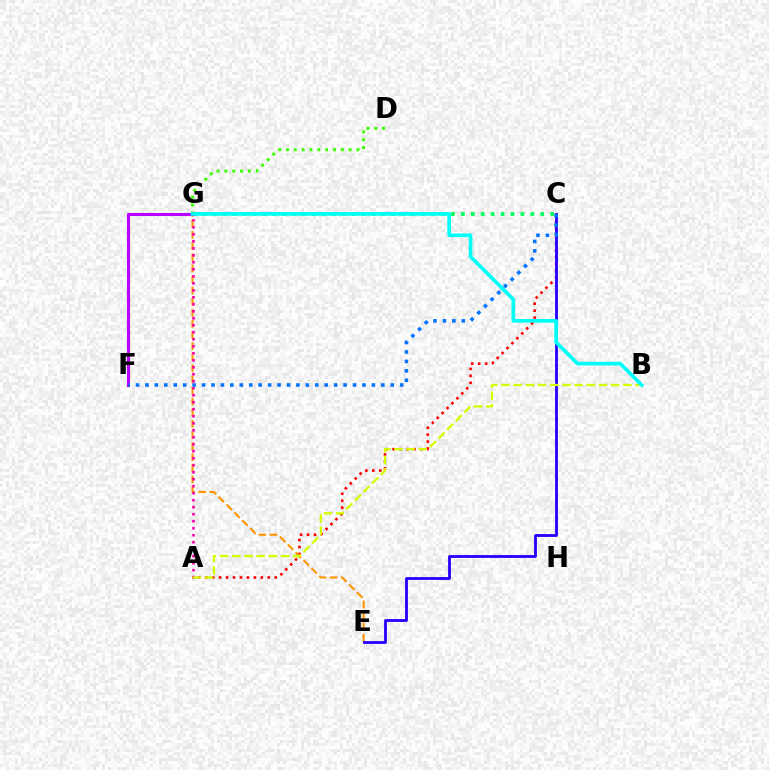{('A', 'C'): [{'color': '#ff0000', 'line_style': 'dotted', 'thickness': 1.89}], ('C', 'G'): [{'color': '#00ff5c', 'line_style': 'dotted', 'thickness': 2.7}], ('E', 'G'): [{'color': '#ff9400', 'line_style': 'dashed', 'thickness': 1.51}], ('C', 'E'): [{'color': '#2500ff', 'line_style': 'solid', 'thickness': 2.02}], ('A', 'G'): [{'color': '#ff00ac', 'line_style': 'dotted', 'thickness': 1.9}], ('A', 'B'): [{'color': '#d1ff00', 'line_style': 'dashed', 'thickness': 1.66}], ('D', 'G'): [{'color': '#3dff00', 'line_style': 'dotted', 'thickness': 2.13}], ('F', 'G'): [{'color': '#b900ff', 'line_style': 'solid', 'thickness': 2.23}], ('B', 'G'): [{'color': '#00fff6', 'line_style': 'solid', 'thickness': 2.64}], ('C', 'F'): [{'color': '#0074ff', 'line_style': 'dotted', 'thickness': 2.56}]}